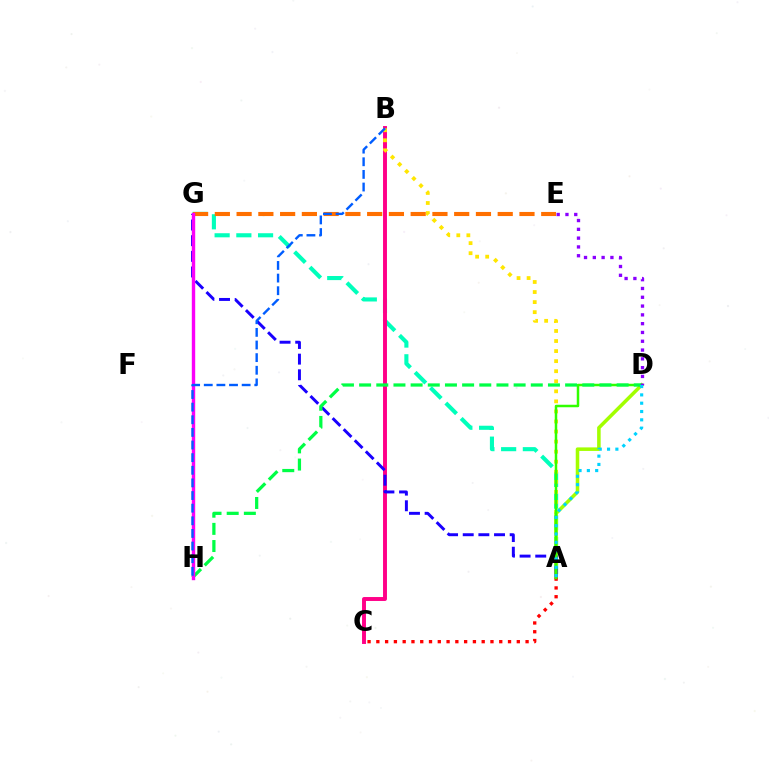{('A', 'G'): [{'color': '#00ffbb', 'line_style': 'dashed', 'thickness': 2.95}, {'color': '#1900ff', 'line_style': 'dashed', 'thickness': 2.13}], ('B', 'C'): [{'color': '#ff0088', 'line_style': 'solid', 'thickness': 2.83}], ('A', 'B'): [{'color': '#ffe600', 'line_style': 'dotted', 'thickness': 2.73}], ('A', 'D'): [{'color': '#a2ff00', 'line_style': 'solid', 'thickness': 2.55}, {'color': '#31ff00', 'line_style': 'solid', 'thickness': 1.8}, {'color': '#00d3ff', 'line_style': 'dotted', 'thickness': 2.26}], ('E', 'G'): [{'color': '#ff7000', 'line_style': 'dashed', 'thickness': 2.96}], ('A', 'C'): [{'color': '#ff0000', 'line_style': 'dotted', 'thickness': 2.39}], ('D', 'H'): [{'color': '#00ff45', 'line_style': 'dashed', 'thickness': 2.33}], ('G', 'H'): [{'color': '#fa00f9', 'line_style': 'solid', 'thickness': 2.44}], ('D', 'E'): [{'color': '#8a00ff', 'line_style': 'dotted', 'thickness': 2.39}], ('B', 'H'): [{'color': '#005dff', 'line_style': 'dashed', 'thickness': 1.72}]}